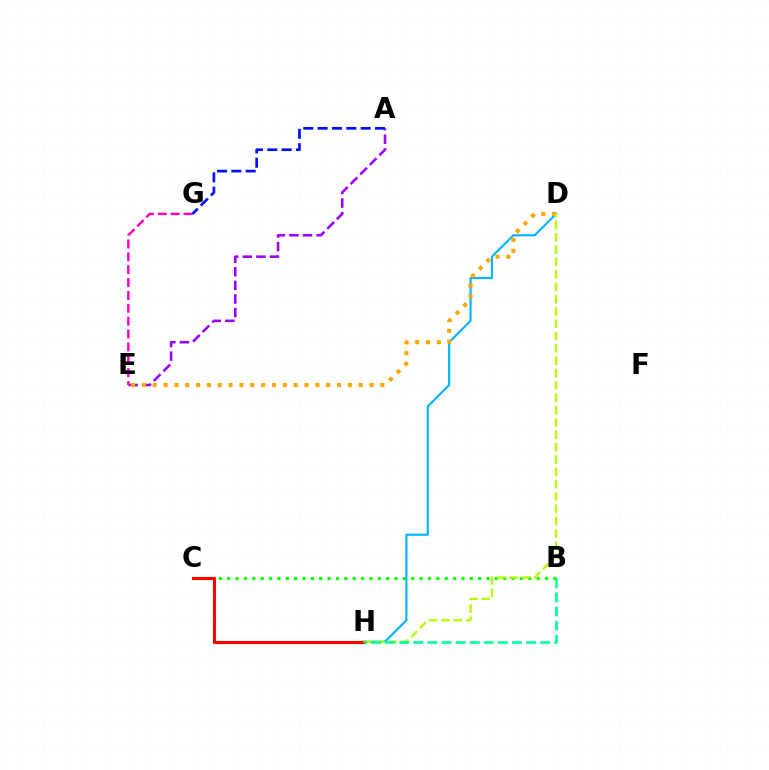{('A', 'E'): [{'color': '#9b00ff', 'line_style': 'dashed', 'thickness': 1.85}], ('B', 'C'): [{'color': '#08ff00', 'line_style': 'dotted', 'thickness': 2.27}], ('D', 'H'): [{'color': '#00b5ff', 'line_style': 'solid', 'thickness': 1.54}, {'color': '#b3ff00', 'line_style': 'dashed', 'thickness': 1.68}], ('D', 'E'): [{'color': '#ffa500', 'line_style': 'dotted', 'thickness': 2.95}], ('E', 'G'): [{'color': '#ff00bd', 'line_style': 'dashed', 'thickness': 1.75}], ('C', 'H'): [{'color': '#ff0000', 'line_style': 'solid', 'thickness': 2.24}], ('B', 'H'): [{'color': '#00ff9d', 'line_style': 'dashed', 'thickness': 1.91}], ('A', 'G'): [{'color': '#0010ff', 'line_style': 'dashed', 'thickness': 1.95}]}